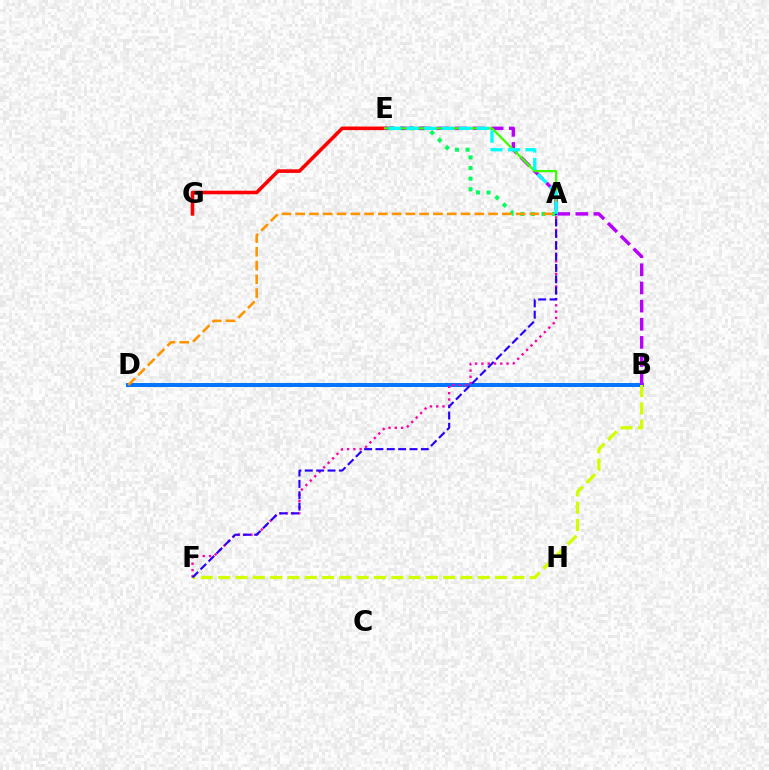{('E', 'G'): [{'color': '#ff0000', 'line_style': 'solid', 'thickness': 2.59}], ('B', 'D'): [{'color': '#0074ff', 'line_style': 'solid', 'thickness': 2.84}], ('A', 'E'): [{'color': '#00ff5c', 'line_style': 'dotted', 'thickness': 2.89}, {'color': '#3dff00', 'line_style': 'solid', 'thickness': 1.63}, {'color': '#00fff6', 'line_style': 'dashed', 'thickness': 2.38}], ('A', 'F'): [{'color': '#ff00ac', 'line_style': 'dotted', 'thickness': 1.71}, {'color': '#2500ff', 'line_style': 'dashed', 'thickness': 1.54}], ('B', 'E'): [{'color': '#b900ff', 'line_style': 'dashed', 'thickness': 2.46}], ('A', 'D'): [{'color': '#ff9400', 'line_style': 'dashed', 'thickness': 1.87}], ('B', 'F'): [{'color': '#d1ff00', 'line_style': 'dashed', 'thickness': 2.35}]}